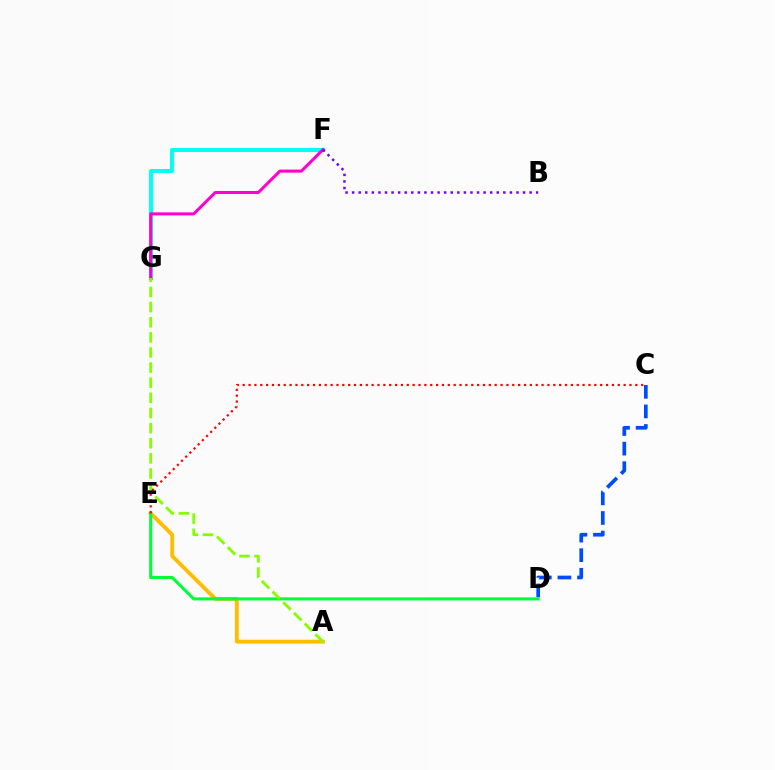{('A', 'E'): [{'color': '#ffbd00', 'line_style': 'solid', 'thickness': 2.78}], ('F', 'G'): [{'color': '#00fff6', 'line_style': 'solid', 'thickness': 2.84}, {'color': '#ff00cf', 'line_style': 'solid', 'thickness': 2.18}], ('B', 'F'): [{'color': '#7200ff', 'line_style': 'dotted', 'thickness': 1.79}], ('C', 'D'): [{'color': '#004bff', 'line_style': 'dashed', 'thickness': 2.66}], ('D', 'E'): [{'color': '#00ff39', 'line_style': 'solid', 'thickness': 2.22}], ('A', 'G'): [{'color': '#84ff00', 'line_style': 'dashed', 'thickness': 2.05}], ('C', 'E'): [{'color': '#ff0000', 'line_style': 'dotted', 'thickness': 1.59}]}